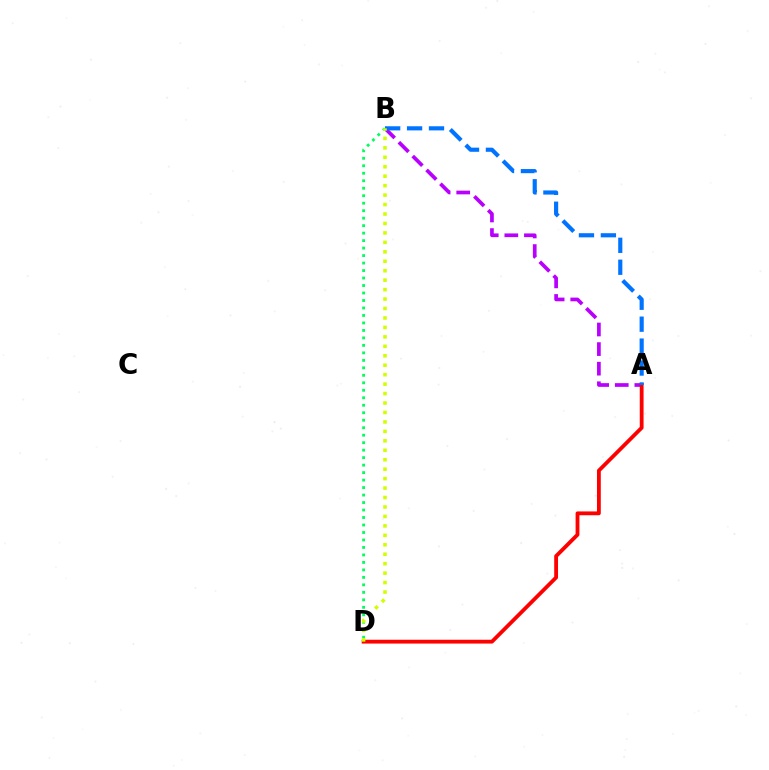{('A', 'B'): [{'color': '#b900ff', 'line_style': 'dashed', 'thickness': 2.66}, {'color': '#0074ff', 'line_style': 'dashed', 'thickness': 2.98}], ('A', 'D'): [{'color': '#ff0000', 'line_style': 'solid', 'thickness': 2.74}], ('B', 'D'): [{'color': '#00ff5c', 'line_style': 'dotted', 'thickness': 2.03}, {'color': '#d1ff00', 'line_style': 'dotted', 'thickness': 2.57}]}